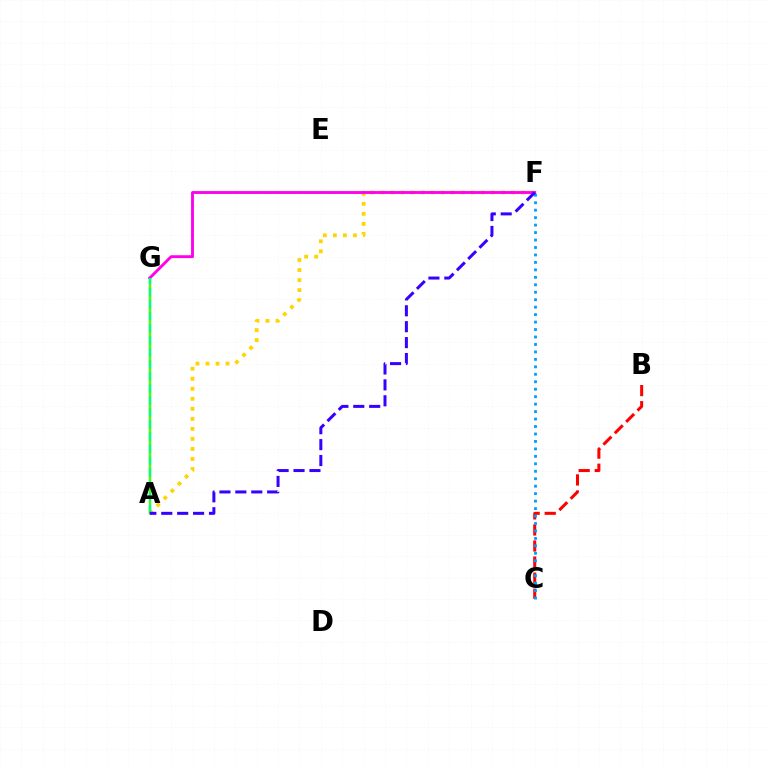{('A', 'F'): [{'color': '#ffd500', 'line_style': 'dotted', 'thickness': 2.72}, {'color': '#3700ff', 'line_style': 'dashed', 'thickness': 2.16}], ('A', 'G'): [{'color': '#4fff00', 'line_style': 'solid', 'thickness': 1.79}, {'color': '#00ff86', 'line_style': 'dashed', 'thickness': 1.63}], ('B', 'C'): [{'color': '#ff0000', 'line_style': 'dashed', 'thickness': 2.18}], ('F', 'G'): [{'color': '#ff00ed', 'line_style': 'solid', 'thickness': 2.06}], ('C', 'F'): [{'color': '#009eff', 'line_style': 'dotted', 'thickness': 2.03}]}